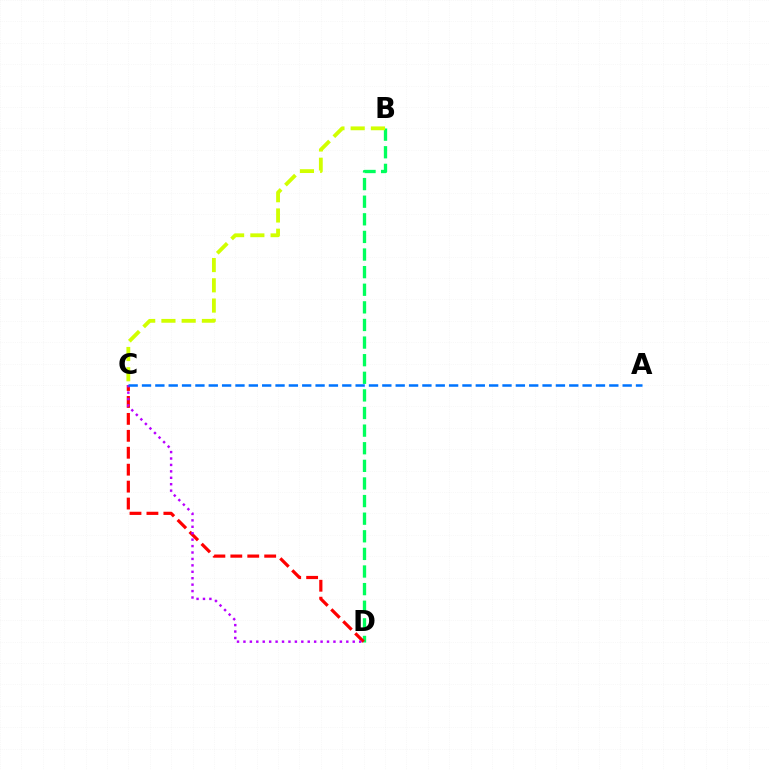{('B', 'D'): [{'color': '#00ff5c', 'line_style': 'dashed', 'thickness': 2.39}], ('B', 'C'): [{'color': '#d1ff00', 'line_style': 'dashed', 'thickness': 2.75}], ('C', 'D'): [{'color': '#ff0000', 'line_style': 'dashed', 'thickness': 2.3}, {'color': '#b900ff', 'line_style': 'dotted', 'thickness': 1.75}], ('A', 'C'): [{'color': '#0074ff', 'line_style': 'dashed', 'thickness': 1.81}]}